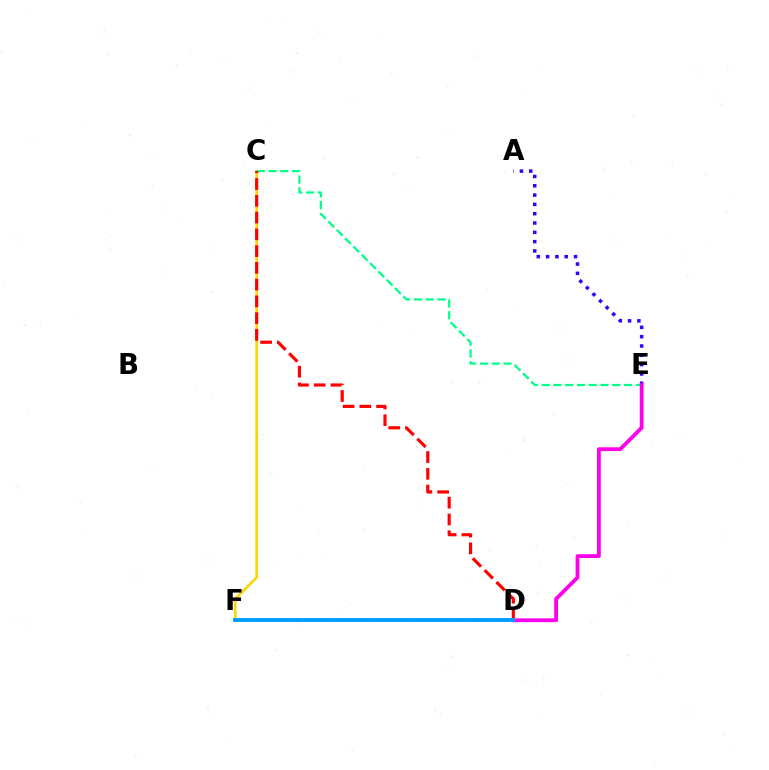{('C', 'F'): [{'color': '#ffd500', 'line_style': 'solid', 'thickness': 1.89}], ('A', 'E'): [{'color': '#3700ff', 'line_style': 'dotted', 'thickness': 2.53}], ('C', 'E'): [{'color': '#00ff86', 'line_style': 'dashed', 'thickness': 1.6}], ('C', 'D'): [{'color': '#ff0000', 'line_style': 'dashed', 'thickness': 2.28}], ('D', 'E'): [{'color': '#ff00ed', 'line_style': 'solid', 'thickness': 2.73}], ('D', 'F'): [{'color': '#4fff00', 'line_style': 'dotted', 'thickness': 2.71}, {'color': '#009eff', 'line_style': 'solid', 'thickness': 2.76}]}